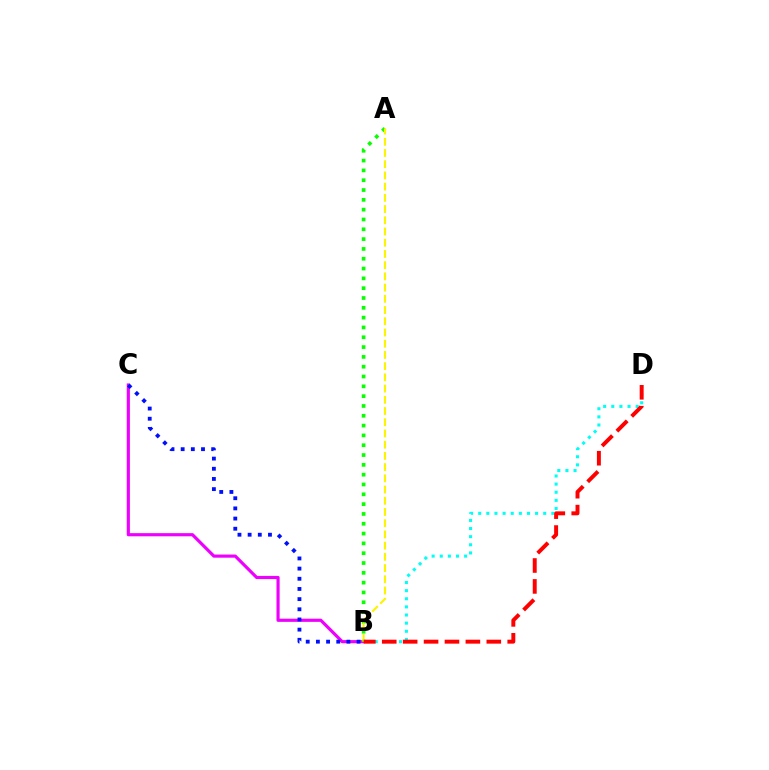{('B', 'D'): [{'color': '#00fff6', 'line_style': 'dotted', 'thickness': 2.21}, {'color': '#ff0000', 'line_style': 'dashed', 'thickness': 2.84}], ('B', 'C'): [{'color': '#ee00ff', 'line_style': 'solid', 'thickness': 2.28}, {'color': '#0010ff', 'line_style': 'dotted', 'thickness': 2.76}], ('A', 'B'): [{'color': '#08ff00', 'line_style': 'dotted', 'thickness': 2.67}, {'color': '#fcf500', 'line_style': 'dashed', 'thickness': 1.52}]}